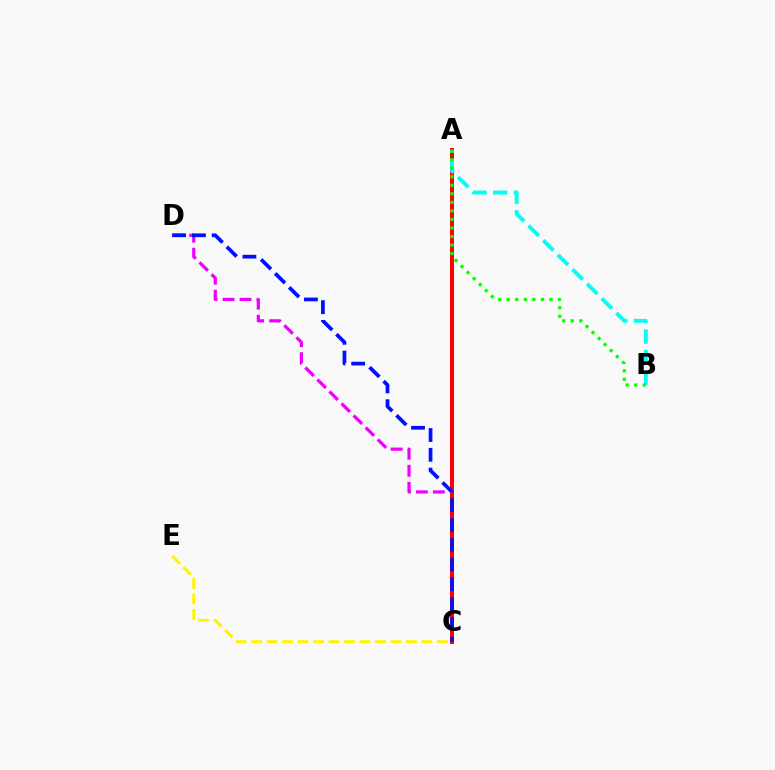{('C', 'D'): [{'color': '#ee00ff', 'line_style': 'dashed', 'thickness': 2.31}, {'color': '#0010ff', 'line_style': 'dashed', 'thickness': 2.69}], ('A', 'C'): [{'color': '#ff0000', 'line_style': 'solid', 'thickness': 2.88}], ('A', 'B'): [{'color': '#00fff6', 'line_style': 'dashed', 'thickness': 2.8}, {'color': '#08ff00', 'line_style': 'dotted', 'thickness': 2.32}], ('C', 'E'): [{'color': '#fcf500', 'line_style': 'dashed', 'thickness': 2.1}]}